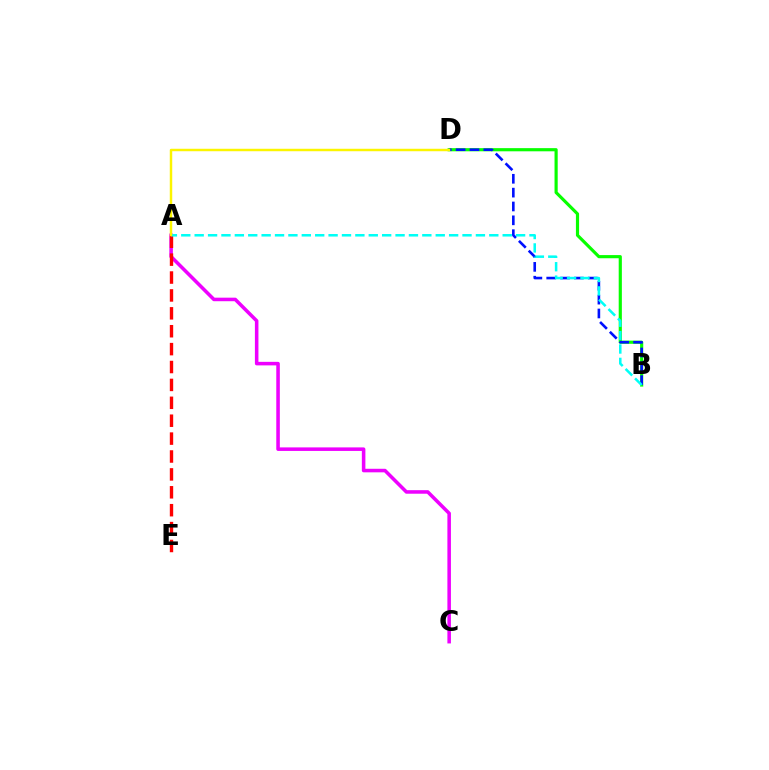{('B', 'D'): [{'color': '#08ff00', 'line_style': 'solid', 'thickness': 2.28}, {'color': '#0010ff', 'line_style': 'dashed', 'thickness': 1.88}], ('A', 'C'): [{'color': '#ee00ff', 'line_style': 'solid', 'thickness': 2.55}], ('A', 'E'): [{'color': '#ff0000', 'line_style': 'dashed', 'thickness': 2.43}], ('A', 'B'): [{'color': '#00fff6', 'line_style': 'dashed', 'thickness': 1.82}], ('A', 'D'): [{'color': '#fcf500', 'line_style': 'solid', 'thickness': 1.77}]}